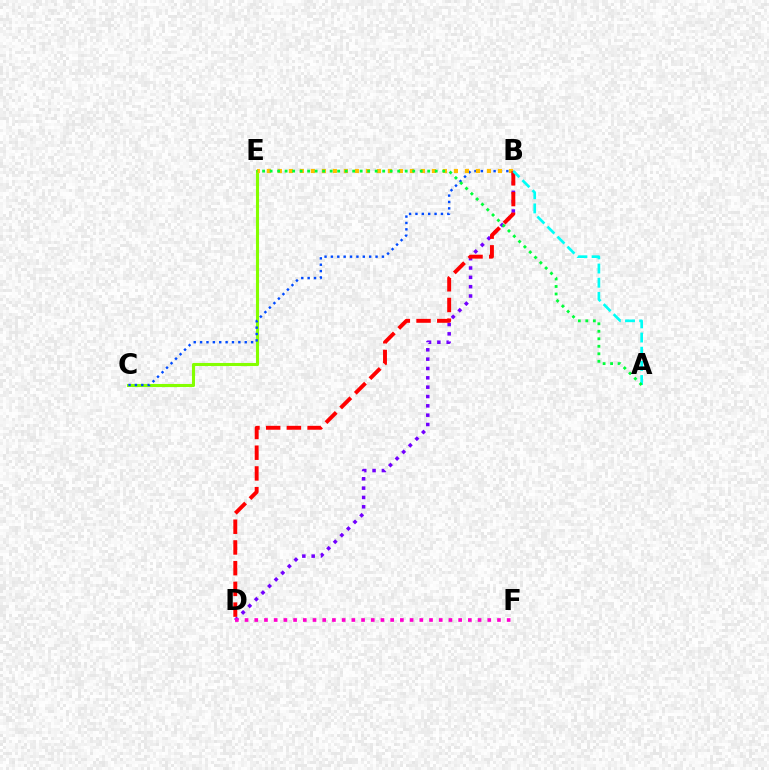{('C', 'E'): [{'color': '#84ff00', 'line_style': 'solid', 'thickness': 2.22}], ('B', 'C'): [{'color': '#004bff', 'line_style': 'dotted', 'thickness': 1.73}], ('B', 'D'): [{'color': '#7200ff', 'line_style': 'dotted', 'thickness': 2.54}, {'color': '#ff0000', 'line_style': 'dashed', 'thickness': 2.81}], ('D', 'F'): [{'color': '#ff00cf', 'line_style': 'dotted', 'thickness': 2.64}], ('B', 'E'): [{'color': '#ffbd00', 'line_style': 'dotted', 'thickness': 2.99}], ('A', 'B'): [{'color': '#00fff6', 'line_style': 'dashed', 'thickness': 1.93}], ('A', 'E'): [{'color': '#00ff39', 'line_style': 'dotted', 'thickness': 2.04}]}